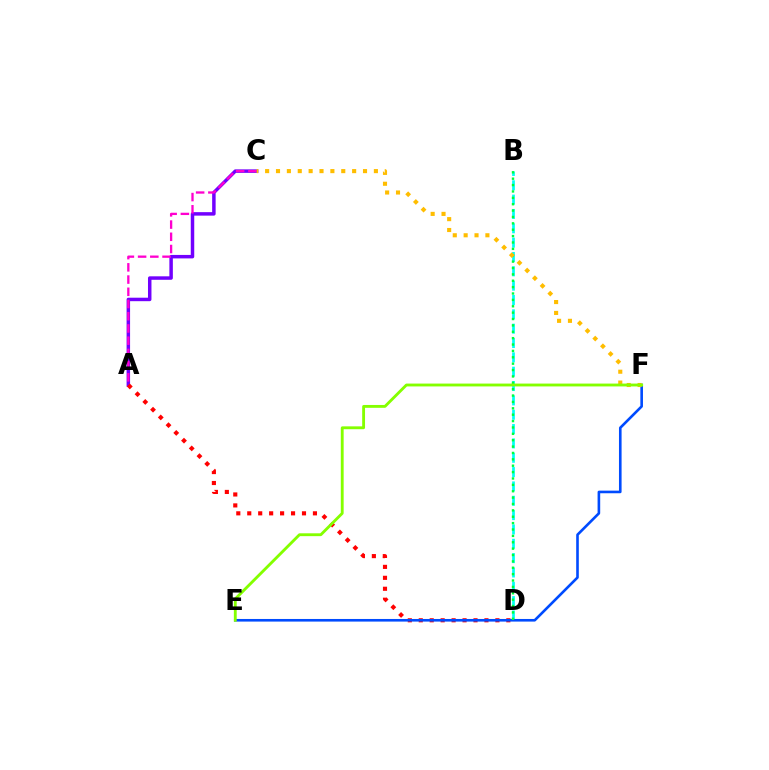{('A', 'C'): [{'color': '#7200ff', 'line_style': 'solid', 'thickness': 2.5}, {'color': '#ff00cf', 'line_style': 'dashed', 'thickness': 1.66}], ('A', 'D'): [{'color': '#ff0000', 'line_style': 'dotted', 'thickness': 2.97}], ('B', 'D'): [{'color': '#00fff6', 'line_style': 'dashed', 'thickness': 1.95}, {'color': '#00ff39', 'line_style': 'dotted', 'thickness': 1.73}], ('E', 'F'): [{'color': '#004bff', 'line_style': 'solid', 'thickness': 1.89}, {'color': '#84ff00', 'line_style': 'solid', 'thickness': 2.05}], ('C', 'F'): [{'color': '#ffbd00', 'line_style': 'dotted', 'thickness': 2.96}]}